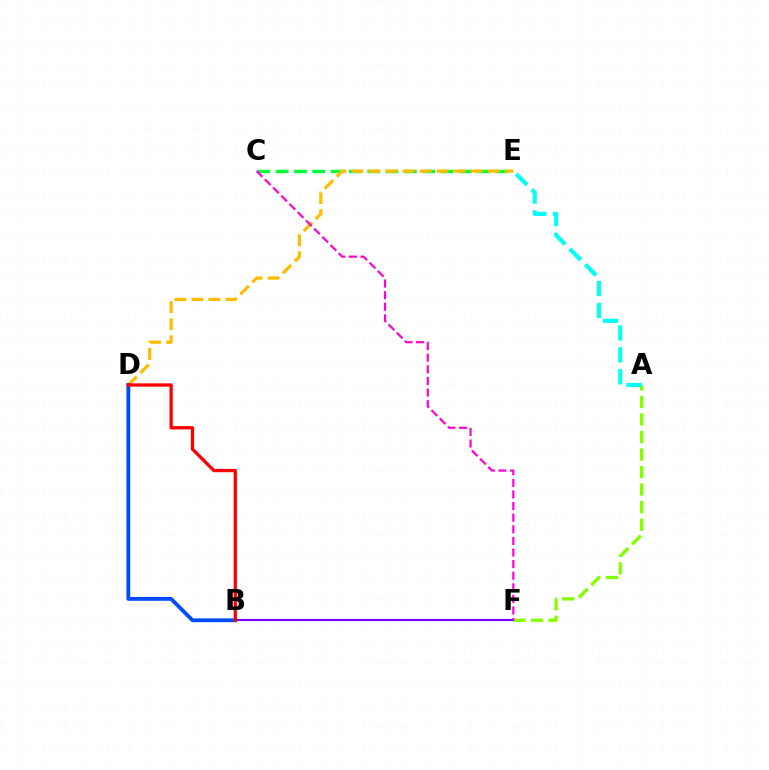{('C', 'E'): [{'color': '#00ff39', 'line_style': 'dashed', 'thickness': 2.49}], ('A', 'F'): [{'color': '#84ff00', 'line_style': 'dashed', 'thickness': 2.38}], ('B', 'F'): [{'color': '#7200ff', 'line_style': 'solid', 'thickness': 1.5}], ('D', 'E'): [{'color': '#ffbd00', 'line_style': 'dashed', 'thickness': 2.31}], ('B', 'D'): [{'color': '#004bff', 'line_style': 'solid', 'thickness': 2.74}, {'color': '#ff0000', 'line_style': 'solid', 'thickness': 2.37}], ('C', 'F'): [{'color': '#ff00cf', 'line_style': 'dashed', 'thickness': 1.58}], ('A', 'E'): [{'color': '#00fff6', 'line_style': 'dashed', 'thickness': 2.98}]}